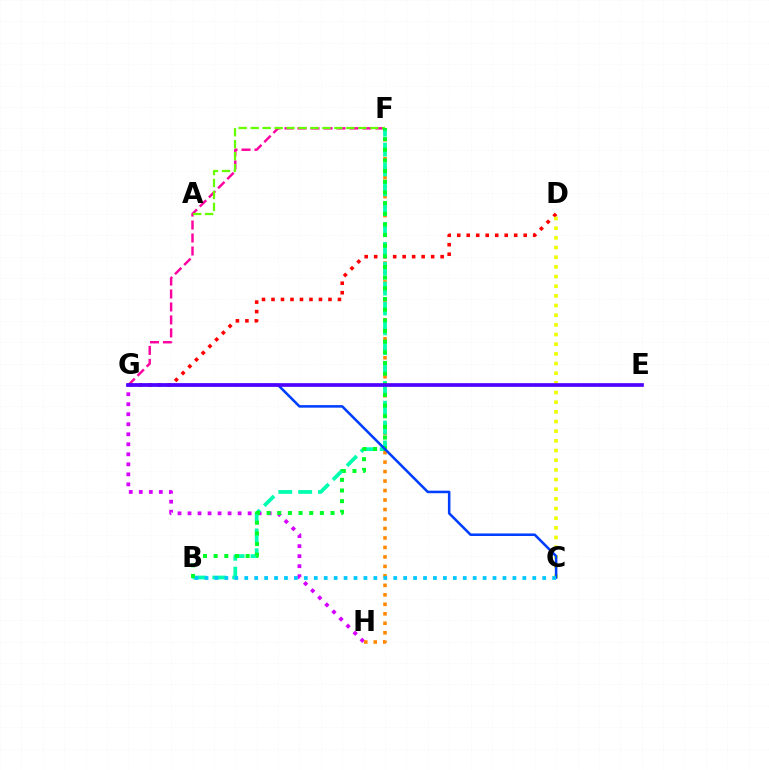{('F', 'G'): [{'color': '#ff00a0', 'line_style': 'dashed', 'thickness': 1.76}], ('A', 'F'): [{'color': '#66ff00', 'line_style': 'dashed', 'thickness': 1.62}], ('G', 'H'): [{'color': '#d600ff', 'line_style': 'dotted', 'thickness': 2.72}], ('F', 'H'): [{'color': '#ff8800', 'line_style': 'dotted', 'thickness': 2.58}], ('D', 'G'): [{'color': '#ff0000', 'line_style': 'dotted', 'thickness': 2.58}], ('C', 'D'): [{'color': '#eeff00', 'line_style': 'dotted', 'thickness': 2.63}], ('B', 'F'): [{'color': '#00ffaf', 'line_style': 'dashed', 'thickness': 2.7}, {'color': '#00ff27', 'line_style': 'dotted', 'thickness': 2.9}], ('C', 'G'): [{'color': '#003fff', 'line_style': 'solid', 'thickness': 1.84}], ('B', 'C'): [{'color': '#00c7ff', 'line_style': 'dotted', 'thickness': 2.7}], ('E', 'G'): [{'color': '#4f00ff', 'line_style': 'solid', 'thickness': 2.65}]}